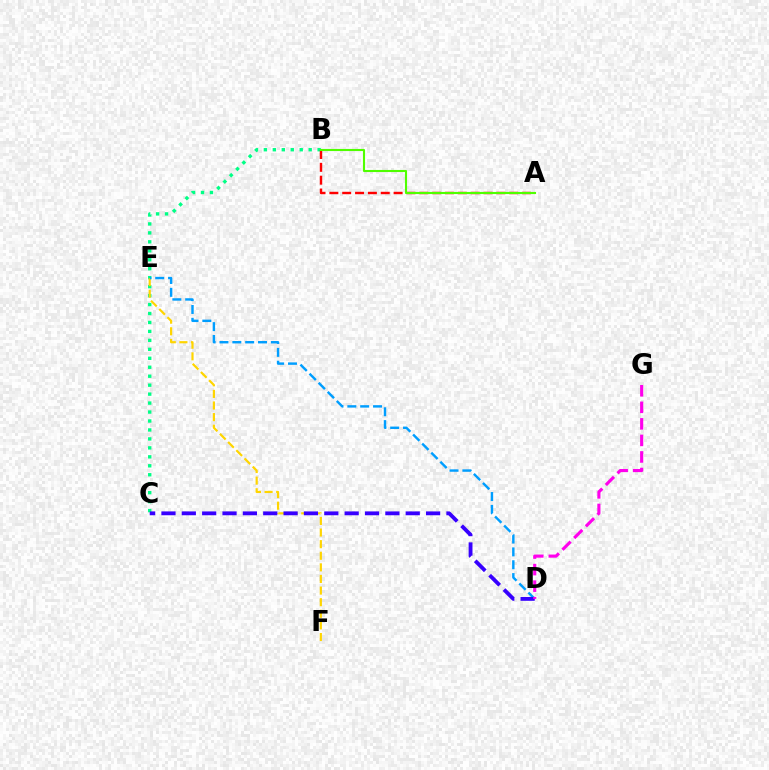{('B', 'C'): [{'color': '#00ff86', 'line_style': 'dotted', 'thickness': 2.43}], ('E', 'F'): [{'color': '#ffd500', 'line_style': 'dashed', 'thickness': 1.58}], ('D', 'E'): [{'color': '#009eff', 'line_style': 'dashed', 'thickness': 1.74}], ('A', 'B'): [{'color': '#ff0000', 'line_style': 'dashed', 'thickness': 1.74}, {'color': '#4fff00', 'line_style': 'solid', 'thickness': 1.52}], ('C', 'D'): [{'color': '#3700ff', 'line_style': 'dashed', 'thickness': 2.77}], ('D', 'G'): [{'color': '#ff00ed', 'line_style': 'dashed', 'thickness': 2.25}]}